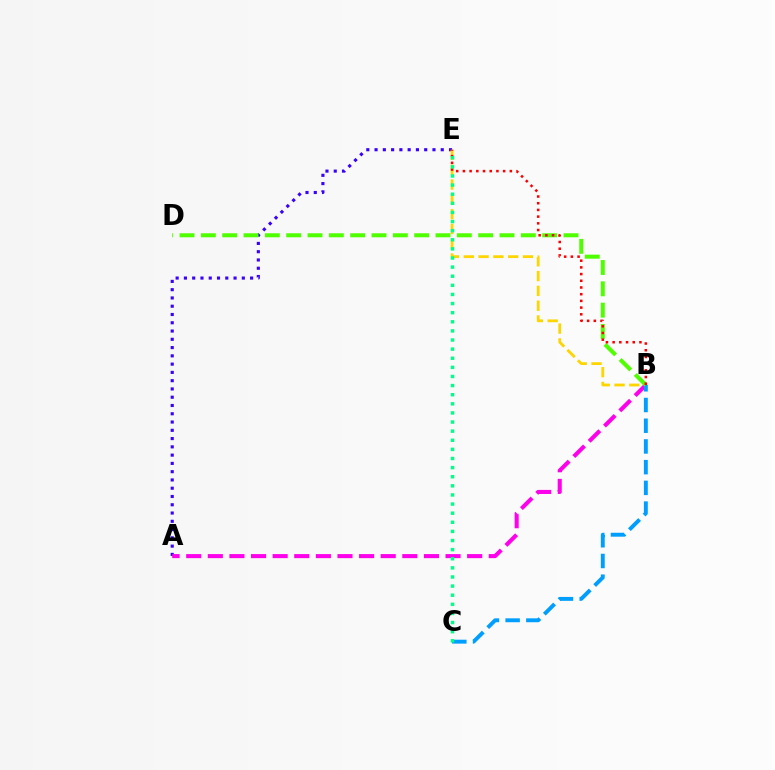{('A', 'E'): [{'color': '#3700ff', 'line_style': 'dotted', 'thickness': 2.25}], ('A', 'B'): [{'color': '#ff00ed', 'line_style': 'dashed', 'thickness': 2.94}], ('B', 'E'): [{'color': '#ffd500', 'line_style': 'dashed', 'thickness': 2.01}, {'color': '#ff0000', 'line_style': 'dotted', 'thickness': 1.82}], ('B', 'C'): [{'color': '#009eff', 'line_style': 'dashed', 'thickness': 2.81}], ('B', 'D'): [{'color': '#4fff00', 'line_style': 'dashed', 'thickness': 2.9}], ('C', 'E'): [{'color': '#00ff86', 'line_style': 'dotted', 'thickness': 2.48}]}